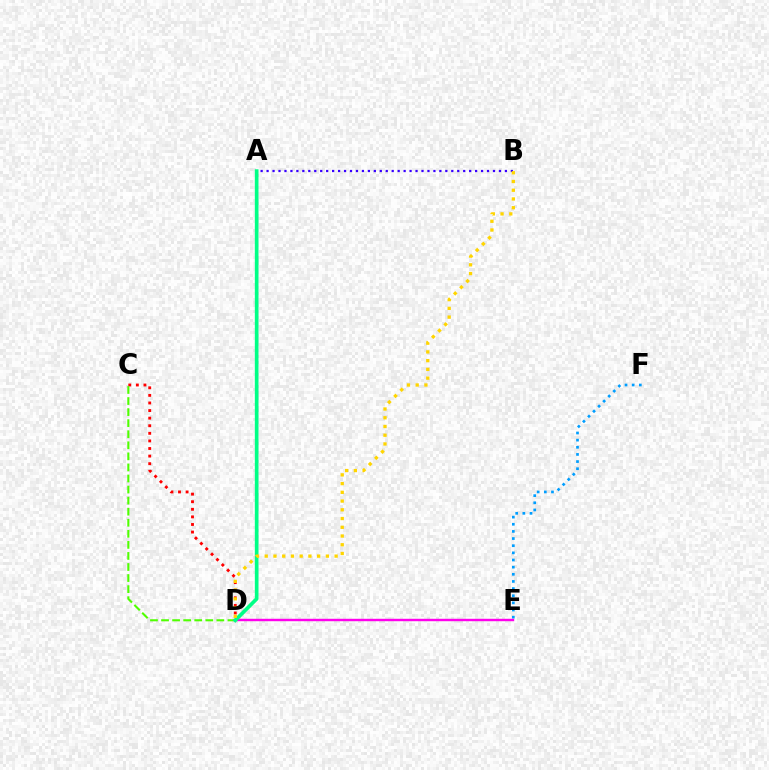{('A', 'B'): [{'color': '#3700ff', 'line_style': 'dotted', 'thickness': 1.62}], ('E', 'F'): [{'color': '#009eff', 'line_style': 'dotted', 'thickness': 1.94}], ('C', 'D'): [{'color': '#ff0000', 'line_style': 'dotted', 'thickness': 2.06}, {'color': '#4fff00', 'line_style': 'dashed', 'thickness': 1.5}], ('D', 'E'): [{'color': '#ff00ed', 'line_style': 'solid', 'thickness': 1.75}], ('A', 'D'): [{'color': '#00ff86', 'line_style': 'solid', 'thickness': 2.65}], ('B', 'D'): [{'color': '#ffd500', 'line_style': 'dotted', 'thickness': 2.37}]}